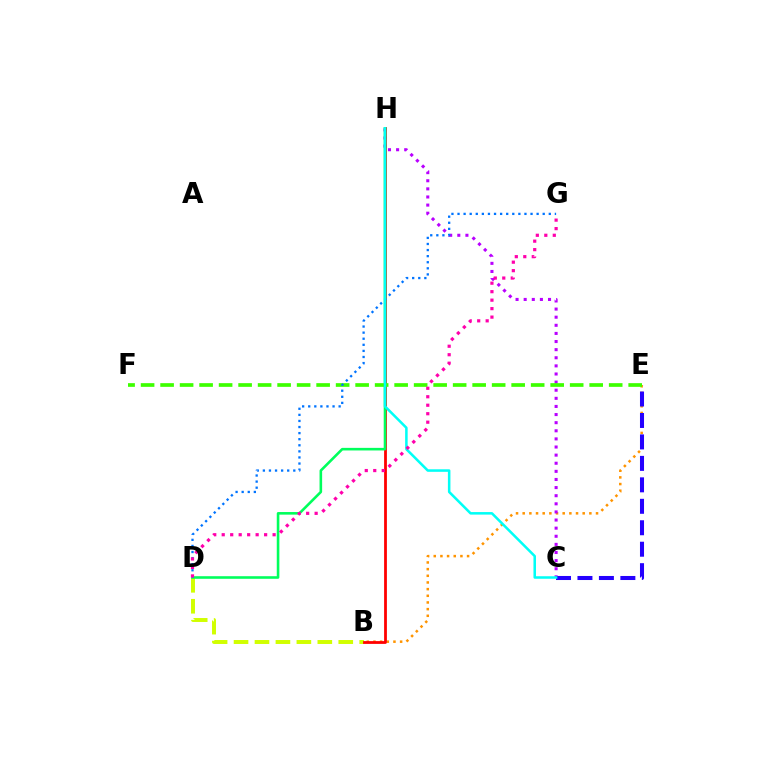{('B', 'E'): [{'color': '#ff9400', 'line_style': 'dotted', 'thickness': 1.81}], ('C', 'H'): [{'color': '#b900ff', 'line_style': 'dotted', 'thickness': 2.2}, {'color': '#00fff6', 'line_style': 'solid', 'thickness': 1.82}], ('B', 'D'): [{'color': '#d1ff00', 'line_style': 'dashed', 'thickness': 2.85}], ('B', 'H'): [{'color': '#ff0000', 'line_style': 'solid', 'thickness': 2.01}], ('D', 'H'): [{'color': '#00ff5c', 'line_style': 'solid', 'thickness': 1.87}], ('C', 'E'): [{'color': '#2500ff', 'line_style': 'dashed', 'thickness': 2.92}], ('E', 'F'): [{'color': '#3dff00', 'line_style': 'dashed', 'thickness': 2.65}], ('D', 'G'): [{'color': '#0074ff', 'line_style': 'dotted', 'thickness': 1.65}, {'color': '#ff00ac', 'line_style': 'dotted', 'thickness': 2.3}]}